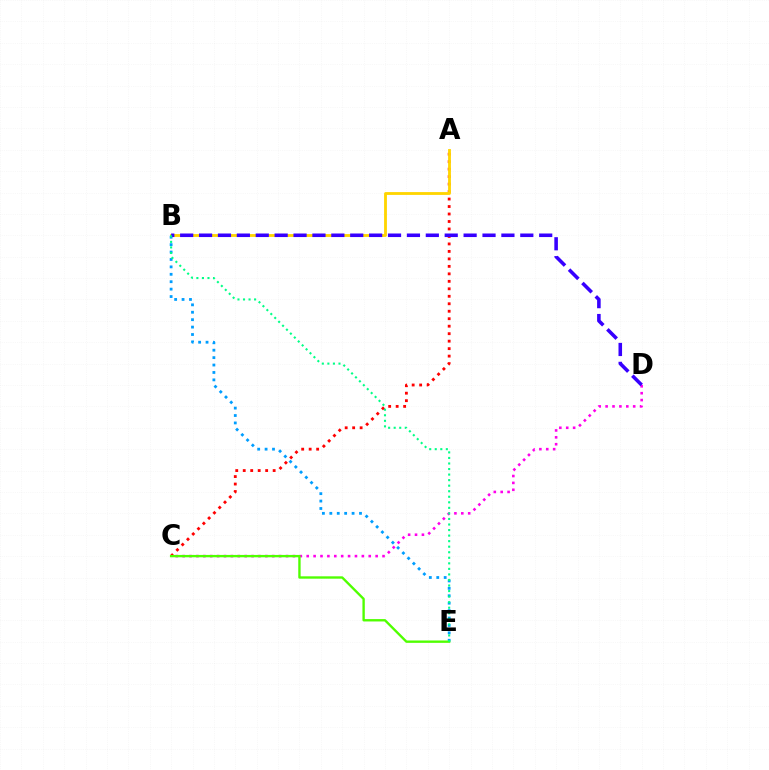{('A', 'C'): [{'color': '#ff0000', 'line_style': 'dotted', 'thickness': 2.03}], ('A', 'B'): [{'color': '#ffd500', 'line_style': 'solid', 'thickness': 2.04}], ('B', 'E'): [{'color': '#009eff', 'line_style': 'dotted', 'thickness': 2.02}, {'color': '#00ff86', 'line_style': 'dotted', 'thickness': 1.51}], ('C', 'D'): [{'color': '#ff00ed', 'line_style': 'dotted', 'thickness': 1.87}], ('C', 'E'): [{'color': '#4fff00', 'line_style': 'solid', 'thickness': 1.7}], ('B', 'D'): [{'color': '#3700ff', 'line_style': 'dashed', 'thickness': 2.57}]}